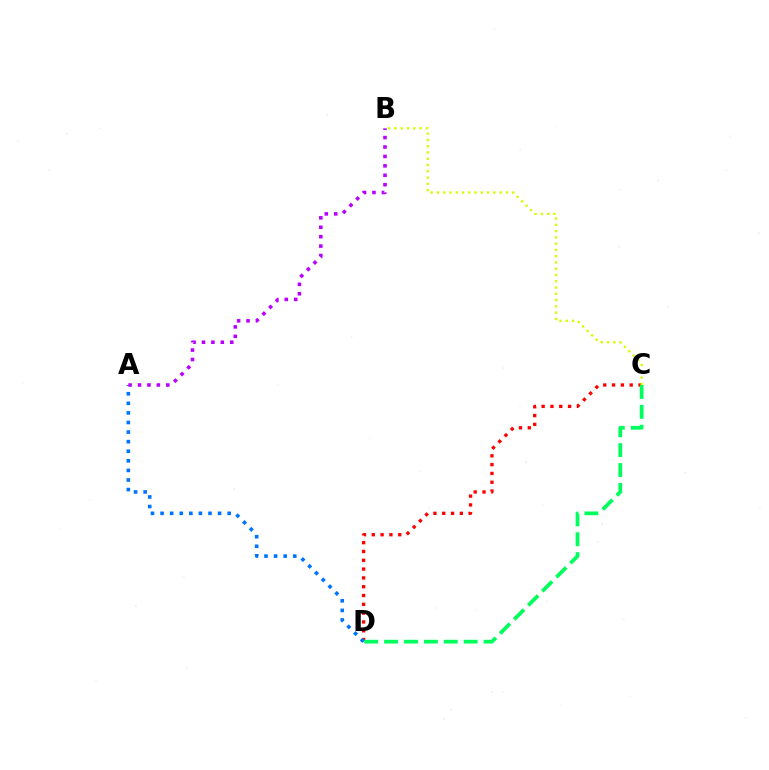{('C', 'D'): [{'color': '#ff0000', 'line_style': 'dotted', 'thickness': 2.39}, {'color': '#00ff5c', 'line_style': 'dashed', 'thickness': 2.7}], ('A', 'D'): [{'color': '#0074ff', 'line_style': 'dotted', 'thickness': 2.6}], ('B', 'C'): [{'color': '#d1ff00', 'line_style': 'dotted', 'thickness': 1.7}], ('A', 'B'): [{'color': '#b900ff', 'line_style': 'dotted', 'thickness': 2.56}]}